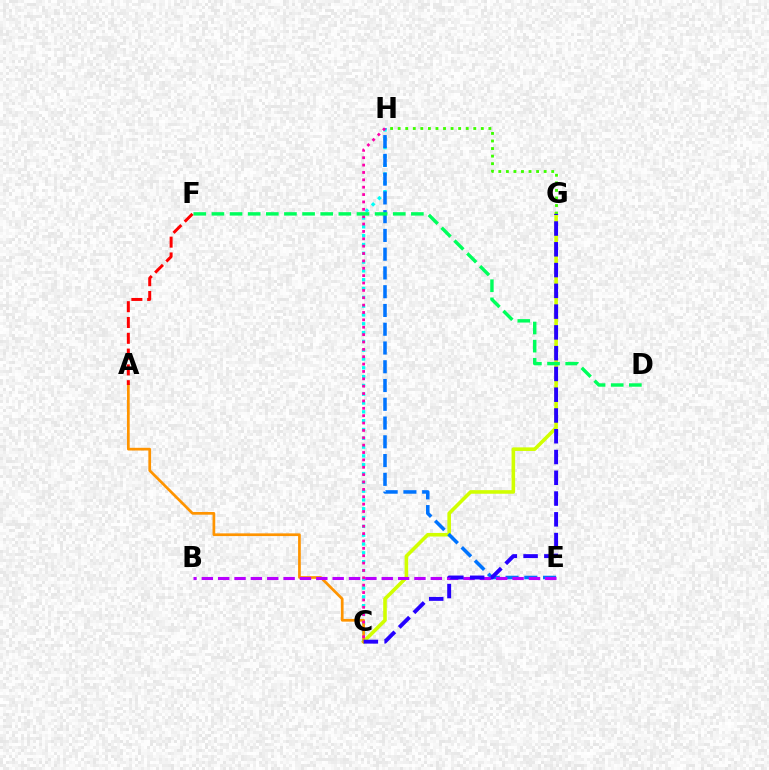{('C', 'G'): [{'color': '#d1ff00', 'line_style': 'solid', 'thickness': 2.58}, {'color': '#2500ff', 'line_style': 'dashed', 'thickness': 2.82}], ('C', 'H'): [{'color': '#00fff6', 'line_style': 'dotted', 'thickness': 2.39}, {'color': '#ff00ac', 'line_style': 'dotted', 'thickness': 2.0}], ('A', 'C'): [{'color': '#ff9400', 'line_style': 'solid', 'thickness': 1.95}], ('E', 'H'): [{'color': '#0074ff', 'line_style': 'dashed', 'thickness': 2.55}], ('B', 'E'): [{'color': '#b900ff', 'line_style': 'dashed', 'thickness': 2.22}], ('D', 'F'): [{'color': '#00ff5c', 'line_style': 'dashed', 'thickness': 2.46}], ('A', 'F'): [{'color': '#ff0000', 'line_style': 'dashed', 'thickness': 2.15}], ('G', 'H'): [{'color': '#3dff00', 'line_style': 'dotted', 'thickness': 2.05}]}